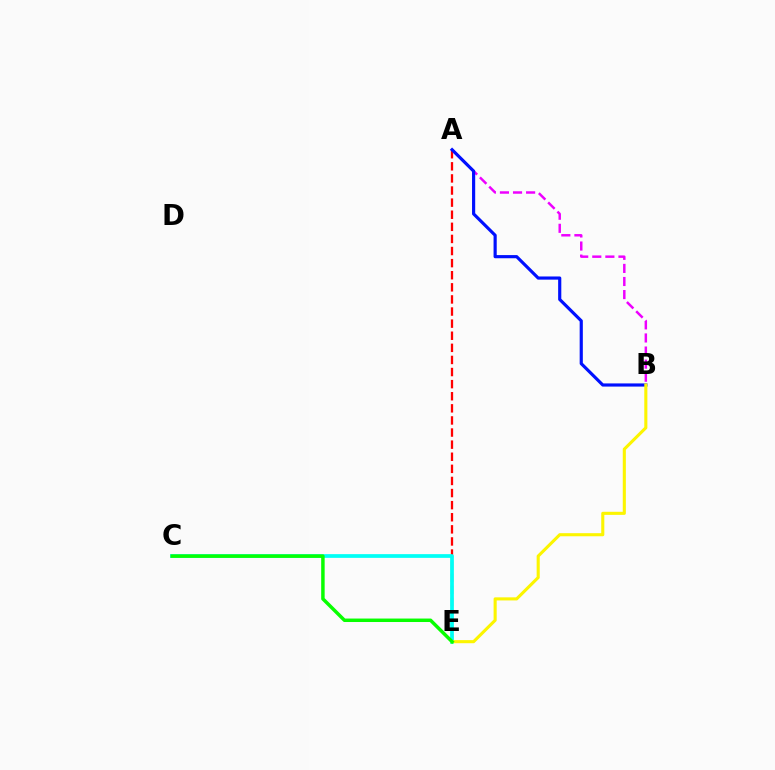{('A', 'E'): [{'color': '#ff0000', 'line_style': 'dashed', 'thickness': 1.64}], ('C', 'E'): [{'color': '#00fff6', 'line_style': 'solid', 'thickness': 2.68}, {'color': '#08ff00', 'line_style': 'solid', 'thickness': 2.5}], ('A', 'B'): [{'color': '#ee00ff', 'line_style': 'dashed', 'thickness': 1.78}, {'color': '#0010ff', 'line_style': 'solid', 'thickness': 2.28}], ('B', 'E'): [{'color': '#fcf500', 'line_style': 'solid', 'thickness': 2.22}]}